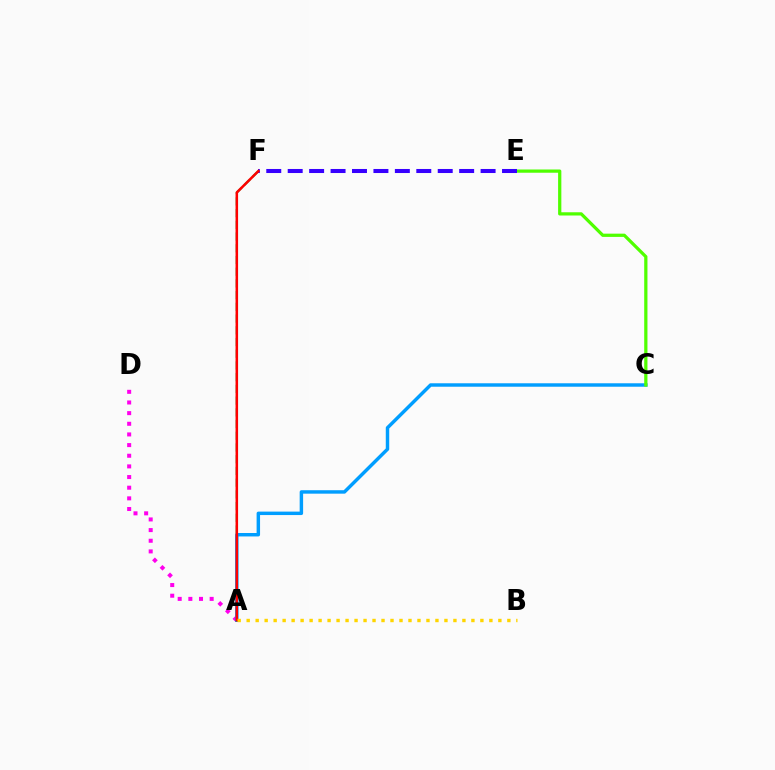{('A', 'D'): [{'color': '#ff00ed', 'line_style': 'dotted', 'thickness': 2.89}], ('A', 'F'): [{'color': '#00ff86', 'line_style': 'dashed', 'thickness': 1.59}, {'color': '#ff0000', 'line_style': 'solid', 'thickness': 1.83}], ('A', 'C'): [{'color': '#009eff', 'line_style': 'solid', 'thickness': 2.48}], ('C', 'E'): [{'color': '#4fff00', 'line_style': 'solid', 'thickness': 2.33}], ('E', 'F'): [{'color': '#3700ff', 'line_style': 'dashed', 'thickness': 2.91}], ('A', 'B'): [{'color': '#ffd500', 'line_style': 'dotted', 'thickness': 2.44}]}